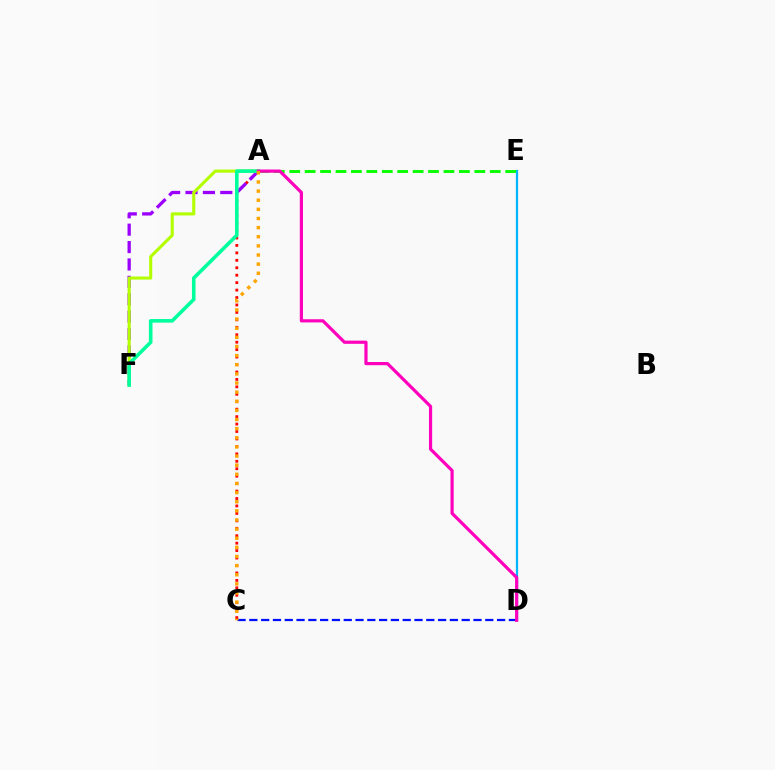{('A', 'C'): [{'color': '#ff0000', 'line_style': 'dotted', 'thickness': 2.02}, {'color': '#ffa500', 'line_style': 'dotted', 'thickness': 2.48}], ('D', 'E'): [{'color': '#00b5ff', 'line_style': 'solid', 'thickness': 1.61}], ('A', 'F'): [{'color': '#9b00ff', 'line_style': 'dashed', 'thickness': 2.36}, {'color': '#b3ff00', 'line_style': 'solid', 'thickness': 2.22}, {'color': '#00ff9d', 'line_style': 'solid', 'thickness': 2.58}], ('C', 'D'): [{'color': '#0010ff', 'line_style': 'dashed', 'thickness': 1.6}], ('A', 'E'): [{'color': '#08ff00', 'line_style': 'dashed', 'thickness': 2.1}], ('A', 'D'): [{'color': '#ff00bd', 'line_style': 'solid', 'thickness': 2.3}]}